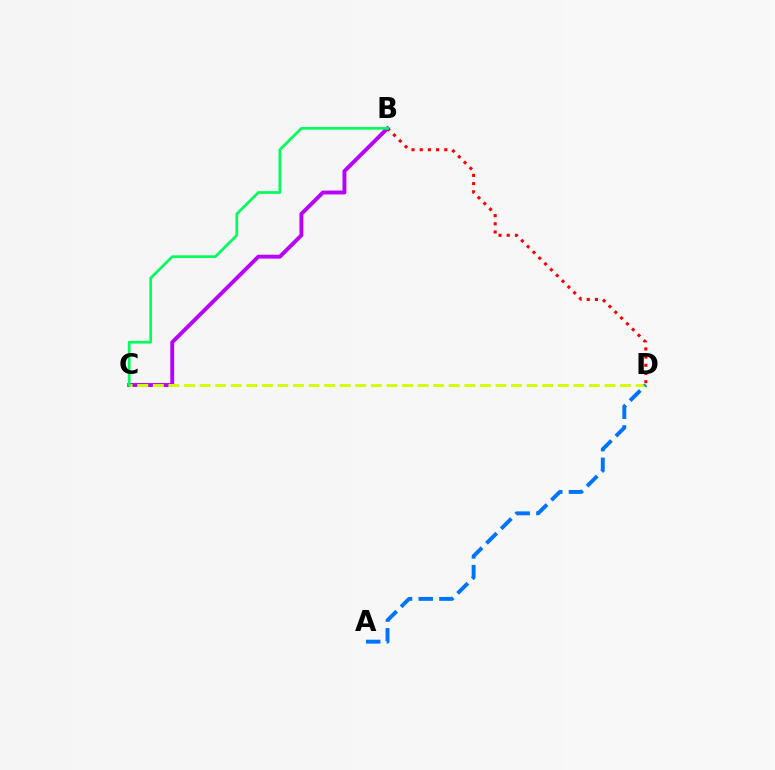{('B', 'D'): [{'color': '#ff0000', 'line_style': 'dotted', 'thickness': 2.23}], ('B', 'C'): [{'color': '#b900ff', 'line_style': 'solid', 'thickness': 2.8}, {'color': '#00ff5c', 'line_style': 'solid', 'thickness': 1.97}], ('C', 'D'): [{'color': '#d1ff00', 'line_style': 'dashed', 'thickness': 2.12}], ('A', 'D'): [{'color': '#0074ff', 'line_style': 'dashed', 'thickness': 2.81}]}